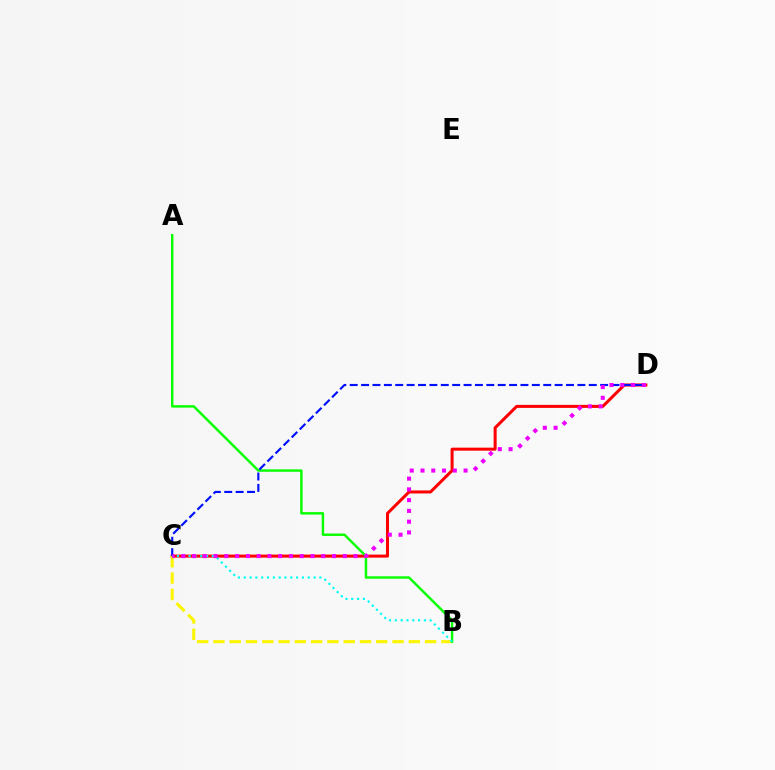{('C', 'D'): [{'color': '#ff0000', 'line_style': 'solid', 'thickness': 2.18}, {'color': '#0010ff', 'line_style': 'dashed', 'thickness': 1.55}, {'color': '#ee00ff', 'line_style': 'dotted', 'thickness': 2.93}], ('B', 'C'): [{'color': '#fcf500', 'line_style': 'dashed', 'thickness': 2.21}, {'color': '#00fff6', 'line_style': 'dotted', 'thickness': 1.58}], ('A', 'B'): [{'color': '#08ff00', 'line_style': 'solid', 'thickness': 1.76}]}